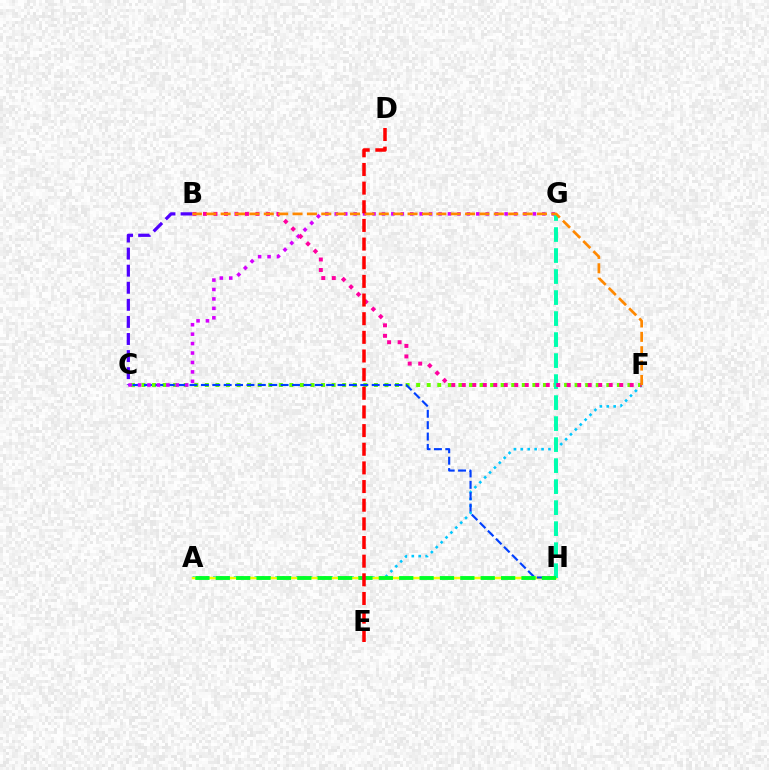{('A', 'F'): [{'color': '#00c7ff', 'line_style': 'dotted', 'thickness': 1.88}], ('C', 'F'): [{'color': '#66ff00', 'line_style': 'dotted', 'thickness': 2.87}], ('A', 'H'): [{'color': '#eeff00', 'line_style': 'solid', 'thickness': 1.8}, {'color': '#00ff27', 'line_style': 'dashed', 'thickness': 2.77}], ('C', 'H'): [{'color': '#003fff', 'line_style': 'dashed', 'thickness': 1.55}], ('B', 'C'): [{'color': '#4f00ff', 'line_style': 'dashed', 'thickness': 2.32}], ('C', 'G'): [{'color': '#d600ff', 'line_style': 'dotted', 'thickness': 2.56}], ('G', 'H'): [{'color': '#00ffaf', 'line_style': 'dashed', 'thickness': 2.85}], ('B', 'F'): [{'color': '#ff00a0', 'line_style': 'dotted', 'thickness': 2.85}, {'color': '#ff8800', 'line_style': 'dashed', 'thickness': 1.95}], ('D', 'E'): [{'color': '#ff0000', 'line_style': 'dashed', 'thickness': 2.53}]}